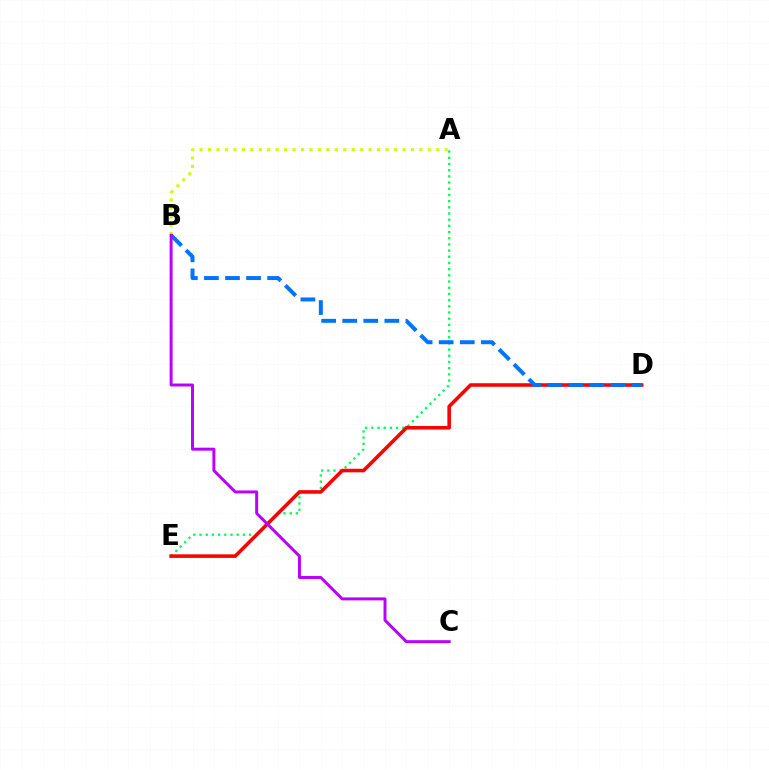{('A', 'E'): [{'color': '#00ff5c', 'line_style': 'dotted', 'thickness': 1.68}], ('A', 'B'): [{'color': '#d1ff00', 'line_style': 'dotted', 'thickness': 2.3}], ('D', 'E'): [{'color': '#ff0000', 'line_style': 'solid', 'thickness': 2.56}], ('B', 'D'): [{'color': '#0074ff', 'line_style': 'dashed', 'thickness': 2.86}], ('B', 'C'): [{'color': '#b900ff', 'line_style': 'solid', 'thickness': 2.13}]}